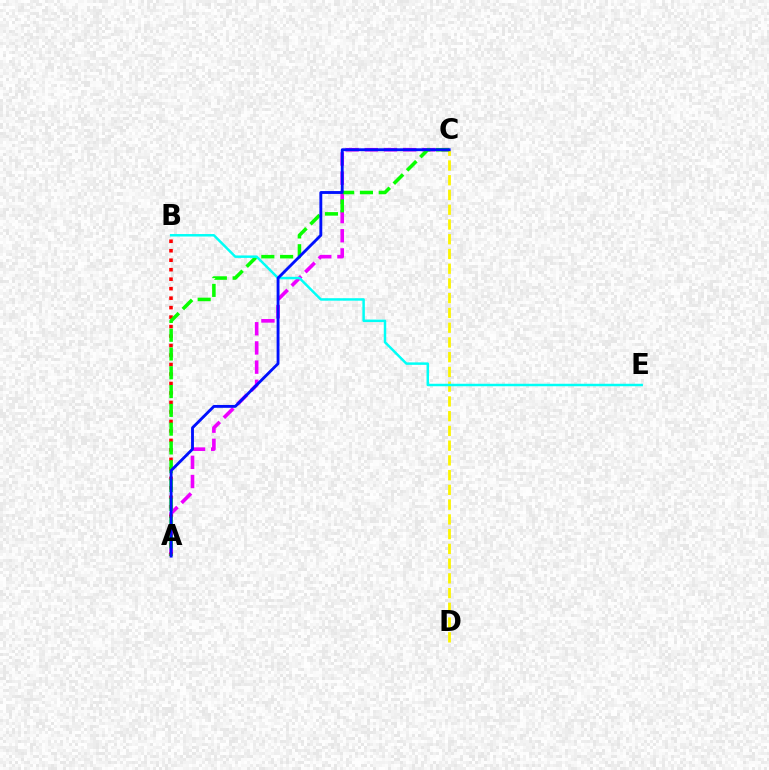{('A', 'C'): [{'color': '#ee00ff', 'line_style': 'dashed', 'thickness': 2.61}, {'color': '#08ff00', 'line_style': 'dashed', 'thickness': 2.55}, {'color': '#0010ff', 'line_style': 'solid', 'thickness': 2.06}], ('C', 'D'): [{'color': '#fcf500', 'line_style': 'dashed', 'thickness': 2.0}], ('A', 'B'): [{'color': '#ff0000', 'line_style': 'dotted', 'thickness': 2.58}], ('B', 'E'): [{'color': '#00fff6', 'line_style': 'solid', 'thickness': 1.78}]}